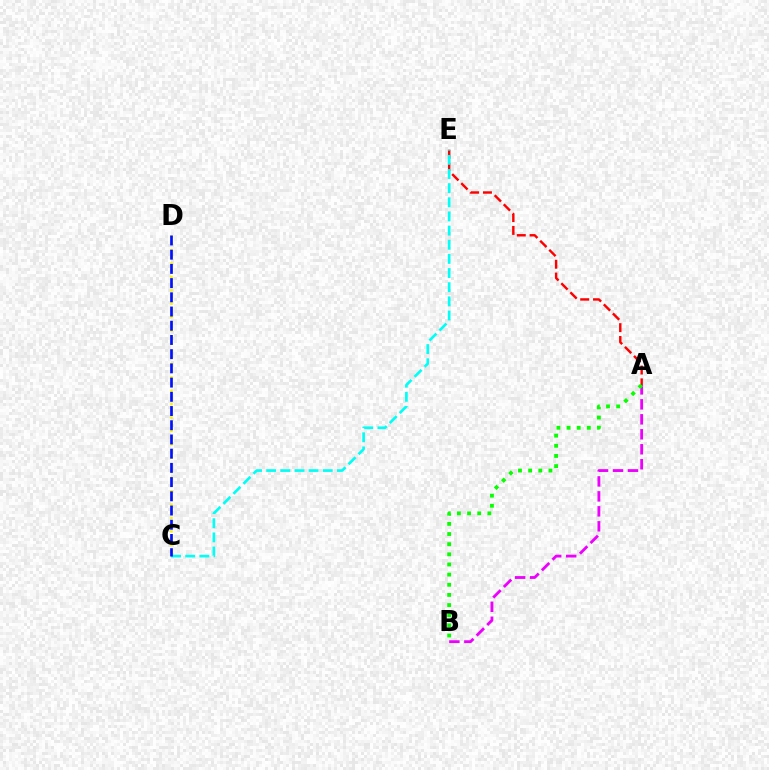{('A', 'E'): [{'color': '#ff0000', 'line_style': 'dashed', 'thickness': 1.74}], ('A', 'B'): [{'color': '#ee00ff', 'line_style': 'dashed', 'thickness': 2.03}, {'color': '#08ff00', 'line_style': 'dotted', 'thickness': 2.76}], ('C', 'D'): [{'color': '#fcf500', 'line_style': 'dotted', 'thickness': 1.82}, {'color': '#0010ff', 'line_style': 'dashed', 'thickness': 1.93}], ('C', 'E'): [{'color': '#00fff6', 'line_style': 'dashed', 'thickness': 1.92}]}